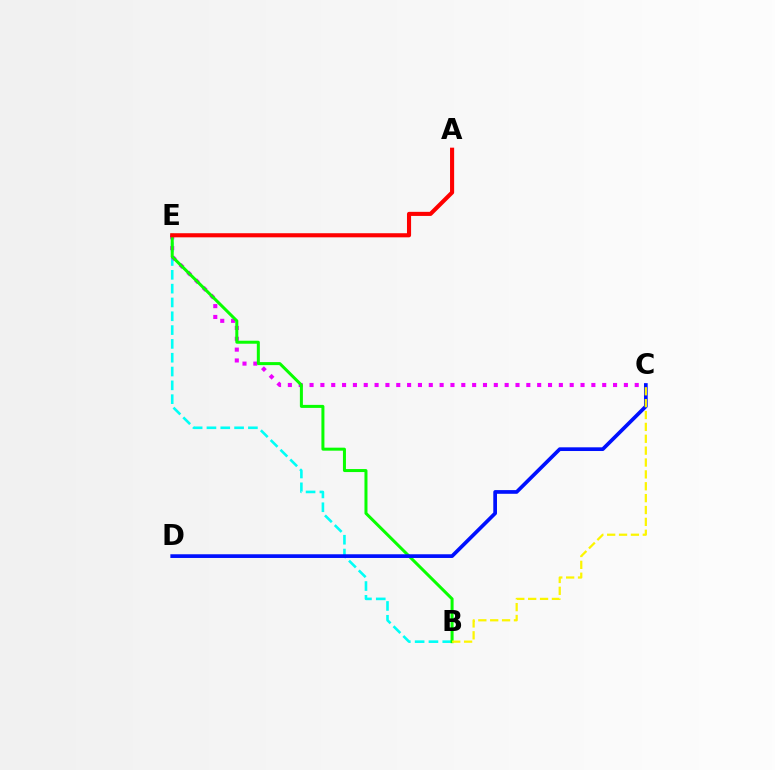{('B', 'E'): [{'color': '#00fff6', 'line_style': 'dashed', 'thickness': 1.88}, {'color': '#08ff00', 'line_style': 'solid', 'thickness': 2.17}], ('C', 'E'): [{'color': '#ee00ff', 'line_style': 'dotted', 'thickness': 2.94}], ('C', 'D'): [{'color': '#0010ff', 'line_style': 'solid', 'thickness': 2.66}], ('A', 'E'): [{'color': '#ff0000', 'line_style': 'solid', 'thickness': 2.95}], ('B', 'C'): [{'color': '#fcf500', 'line_style': 'dashed', 'thickness': 1.61}]}